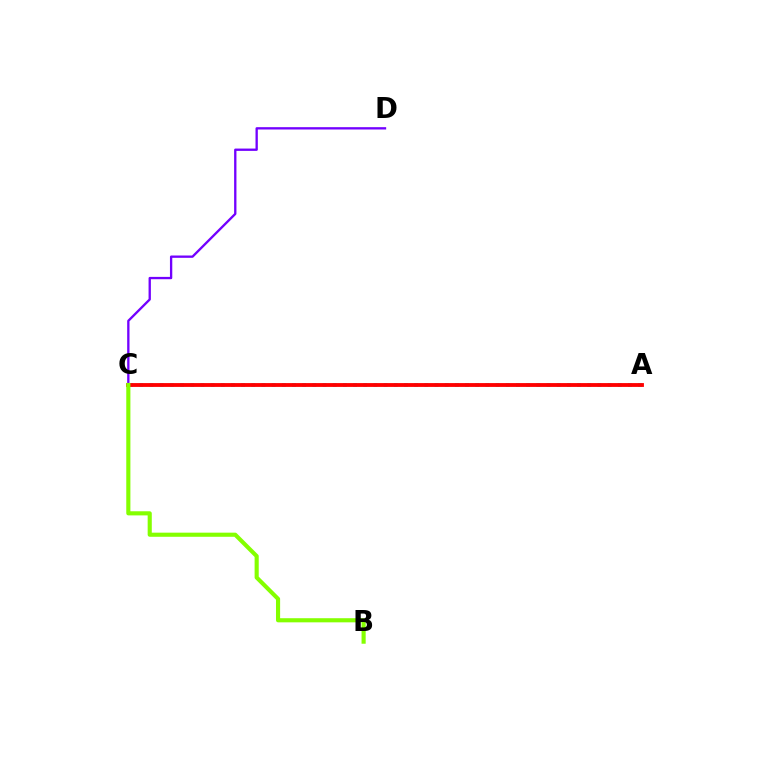{('C', 'D'): [{'color': '#7200ff', 'line_style': 'solid', 'thickness': 1.67}], ('A', 'C'): [{'color': '#00fff6', 'line_style': 'dotted', 'thickness': 2.77}, {'color': '#ff0000', 'line_style': 'solid', 'thickness': 2.76}], ('B', 'C'): [{'color': '#84ff00', 'line_style': 'solid', 'thickness': 2.97}]}